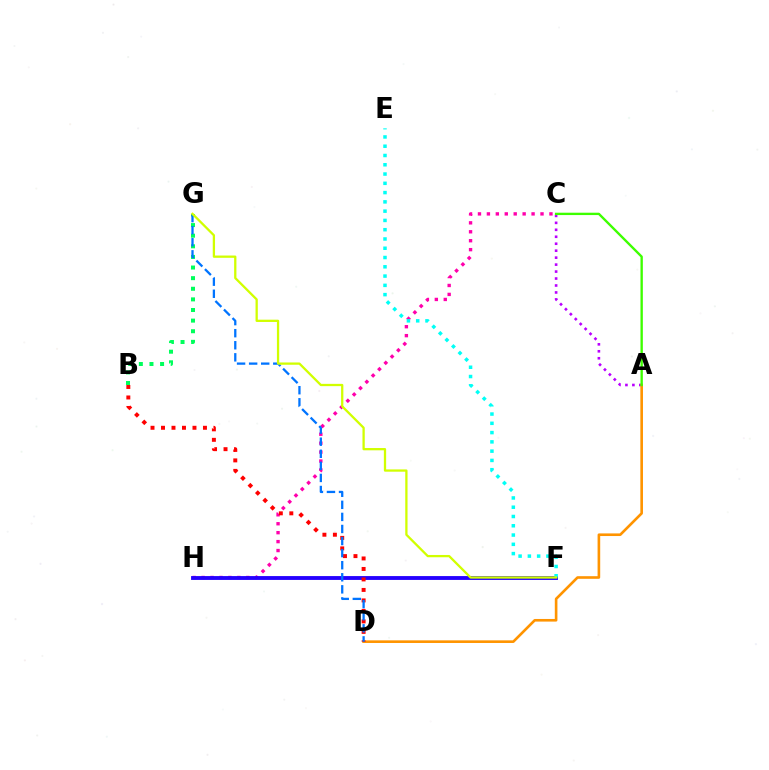{('C', 'H'): [{'color': '#ff00ac', 'line_style': 'dotted', 'thickness': 2.43}], ('F', 'H'): [{'color': '#2500ff', 'line_style': 'solid', 'thickness': 2.77}], ('A', 'C'): [{'color': '#b900ff', 'line_style': 'dotted', 'thickness': 1.89}, {'color': '#3dff00', 'line_style': 'solid', 'thickness': 1.7}], ('A', 'D'): [{'color': '#ff9400', 'line_style': 'solid', 'thickness': 1.89}], ('E', 'F'): [{'color': '#00fff6', 'line_style': 'dotted', 'thickness': 2.52}], ('B', 'D'): [{'color': '#ff0000', 'line_style': 'dotted', 'thickness': 2.85}], ('B', 'G'): [{'color': '#00ff5c', 'line_style': 'dotted', 'thickness': 2.88}], ('D', 'G'): [{'color': '#0074ff', 'line_style': 'dashed', 'thickness': 1.64}], ('F', 'G'): [{'color': '#d1ff00', 'line_style': 'solid', 'thickness': 1.64}]}